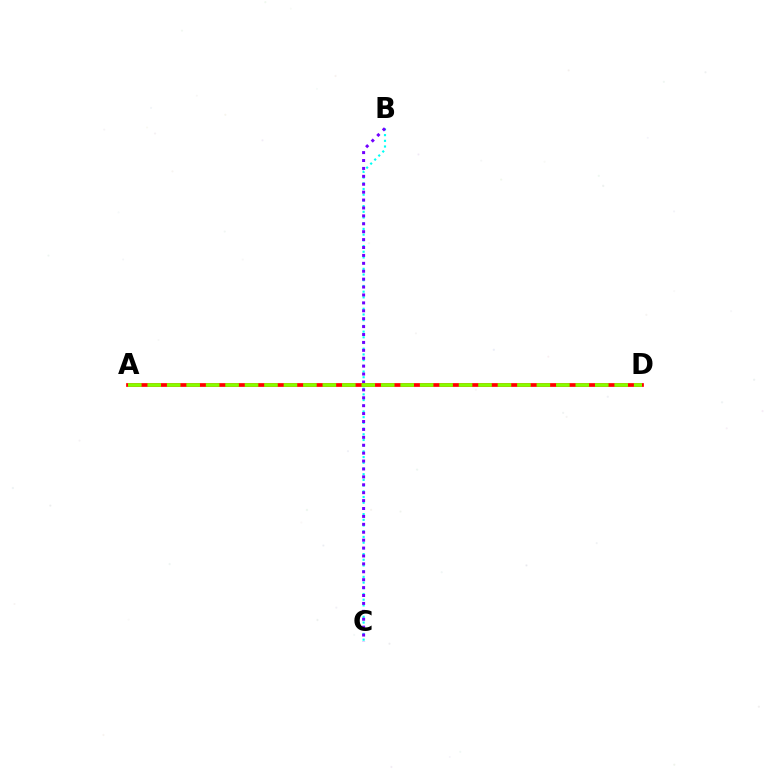{('B', 'C'): [{'color': '#00fff6', 'line_style': 'dotted', 'thickness': 1.55}, {'color': '#7200ff', 'line_style': 'dotted', 'thickness': 2.15}], ('A', 'D'): [{'color': '#ff0000', 'line_style': 'solid', 'thickness': 2.68}, {'color': '#84ff00', 'line_style': 'dashed', 'thickness': 2.64}]}